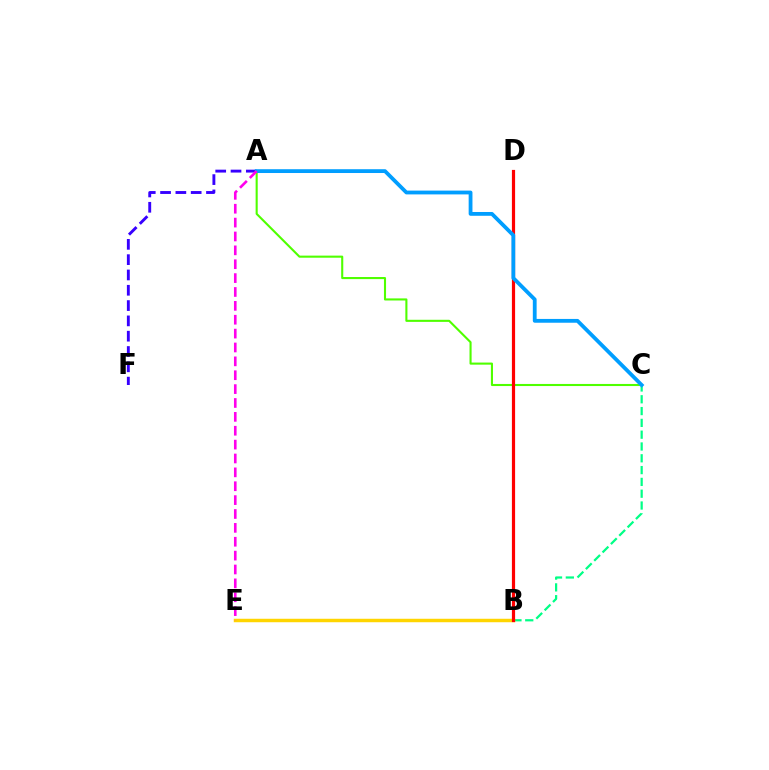{('B', 'C'): [{'color': '#00ff86', 'line_style': 'dashed', 'thickness': 1.6}], ('A', 'F'): [{'color': '#3700ff', 'line_style': 'dashed', 'thickness': 2.08}], ('A', 'C'): [{'color': '#4fff00', 'line_style': 'solid', 'thickness': 1.51}, {'color': '#009eff', 'line_style': 'solid', 'thickness': 2.74}], ('B', 'E'): [{'color': '#ffd500', 'line_style': 'solid', 'thickness': 2.5}], ('B', 'D'): [{'color': '#ff0000', 'line_style': 'solid', 'thickness': 2.3}], ('A', 'E'): [{'color': '#ff00ed', 'line_style': 'dashed', 'thickness': 1.88}]}